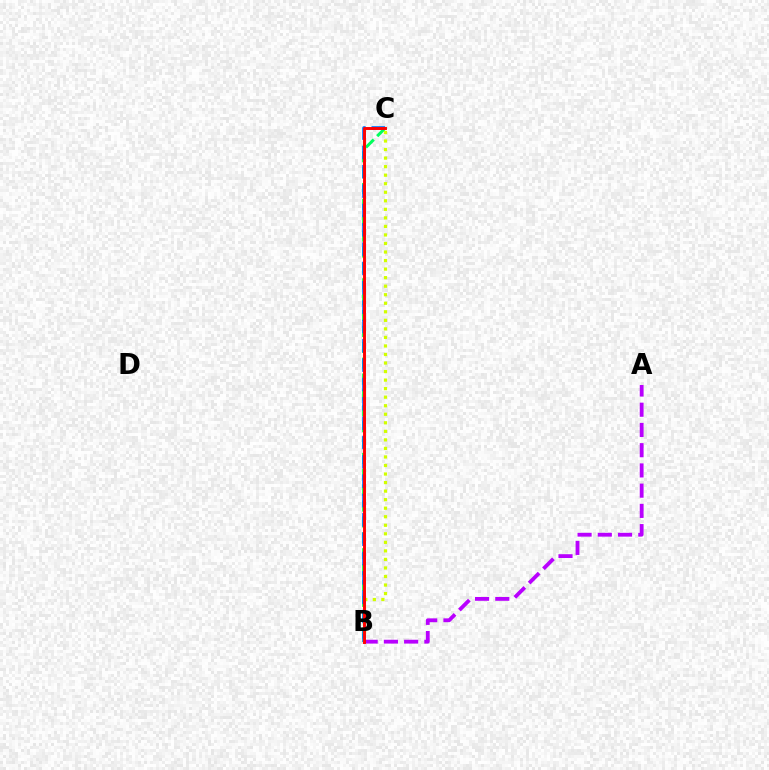{('B', 'C'): [{'color': '#00ff5c', 'line_style': 'dashed', 'thickness': 2.16}, {'color': '#0074ff', 'line_style': 'dashed', 'thickness': 2.63}, {'color': '#d1ff00', 'line_style': 'dotted', 'thickness': 2.32}, {'color': '#ff0000', 'line_style': 'solid', 'thickness': 2.11}], ('A', 'B'): [{'color': '#b900ff', 'line_style': 'dashed', 'thickness': 2.75}]}